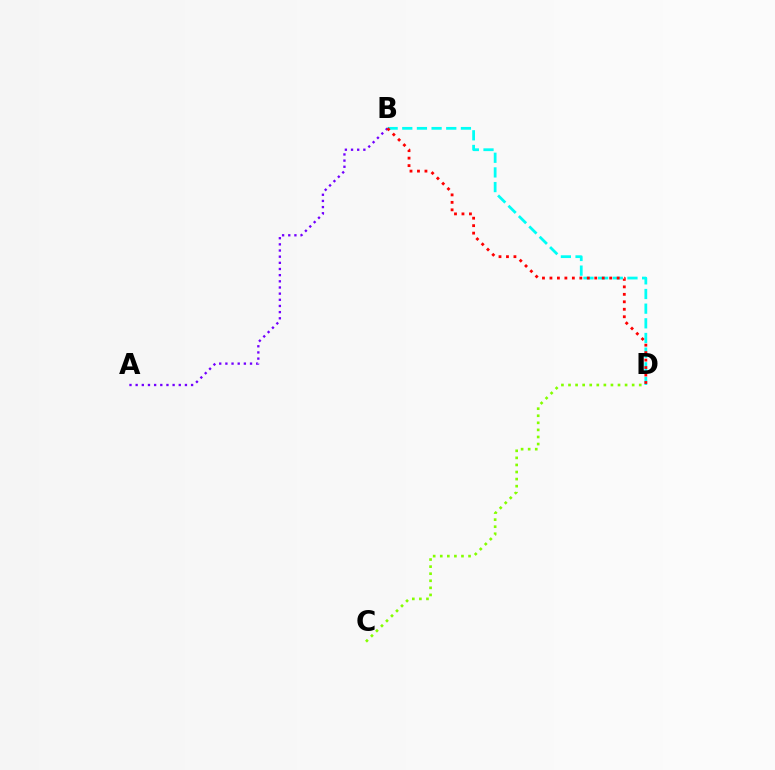{('B', 'D'): [{'color': '#00fff6', 'line_style': 'dashed', 'thickness': 1.99}, {'color': '#ff0000', 'line_style': 'dotted', 'thickness': 2.03}], ('C', 'D'): [{'color': '#84ff00', 'line_style': 'dotted', 'thickness': 1.92}], ('A', 'B'): [{'color': '#7200ff', 'line_style': 'dotted', 'thickness': 1.67}]}